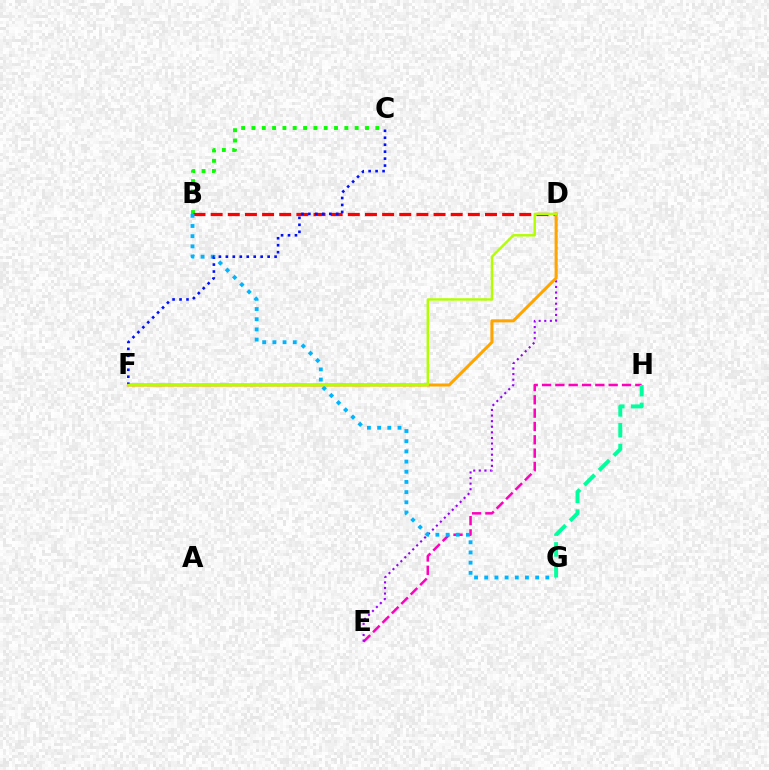{('B', 'C'): [{'color': '#08ff00', 'line_style': 'dotted', 'thickness': 2.8}], ('E', 'H'): [{'color': '#ff00bd', 'line_style': 'dashed', 'thickness': 1.81}], ('B', 'D'): [{'color': '#ff0000', 'line_style': 'dashed', 'thickness': 2.33}], ('D', 'E'): [{'color': '#9b00ff', 'line_style': 'dotted', 'thickness': 1.52}], ('D', 'F'): [{'color': '#ffa500', 'line_style': 'solid', 'thickness': 2.2}, {'color': '#b3ff00', 'line_style': 'solid', 'thickness': 1.74}], ('B', 'G'): [{'color': '#00b5ff', 'line_style': 'dotted', 'thickness': 2.77}], ('C', 'F'): [{'color': '#0010ff', 'line_style': 'dotted', 'thickness': 1.89}], ('G', 'H'): [{'color': '#00ff9d', 'line_style': 'dashed', 'thickness': 2.83}]}